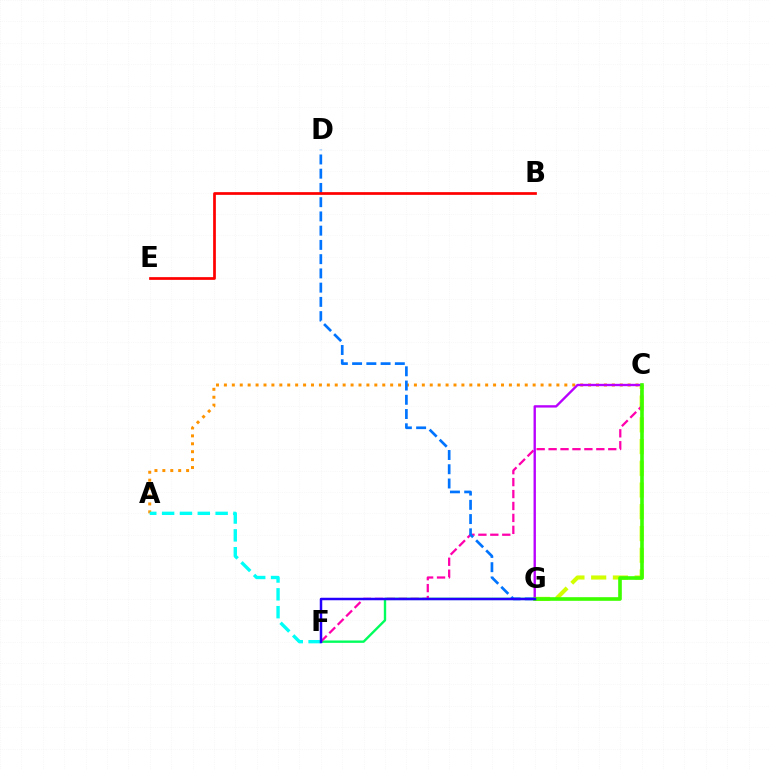{('C', 'G'): [{'color': '#d1ff00', 'line_style': 'dashed', 'thickness': 2.95}, {'color': '#b900ff', 'line_style': 'solid', 'thickness': 1.7}, {'color': '#3dff00', 'line_style': 'solid', 'thickness': 2.62}], ('F', 'G'): [{'color': '#00ff5c', 'line_style': 'solid', 'thickness': 1.71}, {'color': '#2500ff', 'line_style': 'solid', 'thickness': 1.8}], ('A', 'C'): [{'color': '#ff9400', 'line_style': 'dotted', 'thickness': 2.15}], ('C', 'F'): [{'color': '#ff00ac', 'line_style': 'dashed', 'thickness': 1.62}], ('D', 'G'): [{'color': '#0074ff', 'line_style': 'dashed', 'thickness': 1.94}], ('B', 'E'): [{'color': '#ff0000', 'line_style': 'solid', 'thickness': 1.96}], ('A', 'F'): [{'color': '#00fff6', 'line_style': 'dashed', 'thickness': 2.42}]}